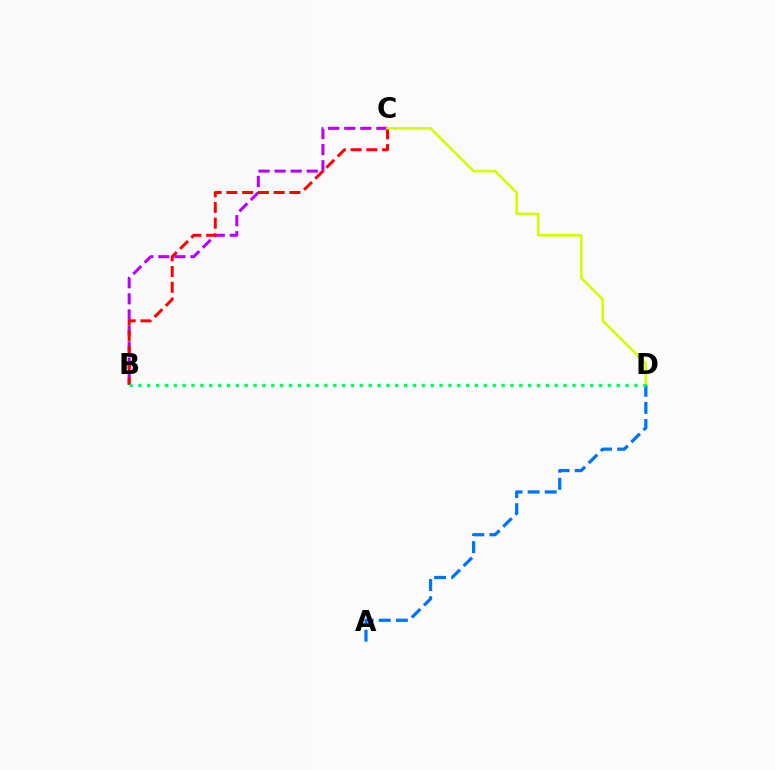{('B', 'C'): [{'color': '#b900ff', 'line_style': 'dashed', 'thickness': 2.18}, {'color': '#ff0000', 'line_style': 'dashed', 'thickness': 2.14}], ('C', 'D'): [{'color': '#d1ff00', 'line_style': 'solid', 'thickness': 1.85}], ('A', 'D'): [{'color': '#0074ff', 'line_style': 'dashed', 'thickness': 2.32}], ('B', 'D'): [{'color': '#00ff5c', 'line_style': 'dotted', 'thickness': 2.41}]}